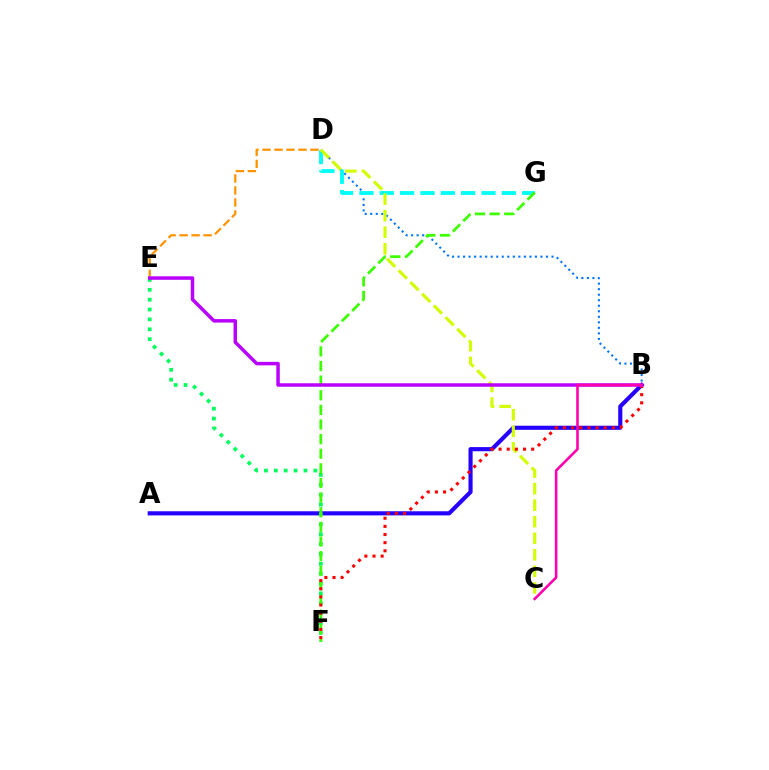{('B', 'D'): [{'color': '#0074ff', 'line_style': 'dotted', 'thickness': 1.5}], ('A', 'B'): [{'color': '#2500ff', 'line_style': 'solid', 'thickness': 2.97}], ('D', 'G'): [{'color': '#00fff6', 'line_style': 'dashed', 'thickness': 2.76}], ('E', 'F'): [{'color': '#00ff5c', 'line_style': 'dotted', 'thickness': 2.68}], ('D', 'E'): [{'color': '#ff9400', 'line_style': 'dashed', 'thickness': 1.63}], ('C', 'D'): [{'color': '#d1ff00', 'line_style': 'dashed', 'thickness': 2.25}], ('F', 'G'): [{'color': '#3dff00', 'line_style': 'dashed', 'thickness': 1.99}], ('B', 'F'): [{'color': '#ff0000', 'line_style': 'dotted', 'thickness': 2.21}], ('B', 'E'): [{'color': '#b900ff', 'line_style': 'solid', 'thickness': 2.51}], ('B', 'C'): [{'color': '#ff00ac', 'line_style': 'solid', 'thickness': 1.87}]}